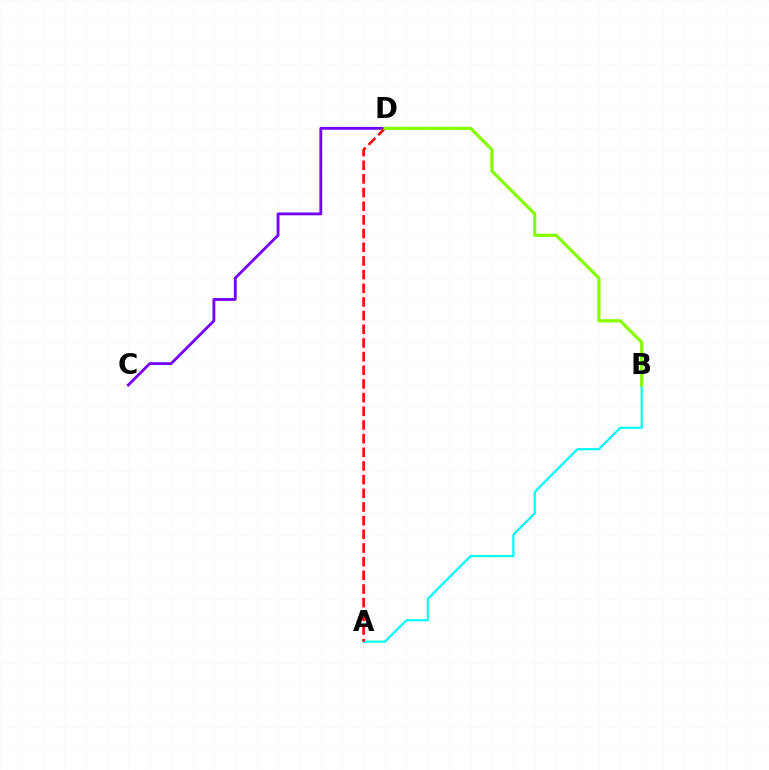{('C', 'D'): [{'color': '#7200ff', 'line_style': 'solid', 'thickness': 2.05}], ('A', 'B'): [{'color': '#00fff6', 'line_style': 'solid', 'thickness': 1.59}], ('A', 'D'): [{'color': '#ff0000', 'line_style': 'dashed', 'thickness': 1.86}], ('B', 'D'): [{'color': '#84ff00', 'line_style': 'solid', 'thickness': 2.3}]}